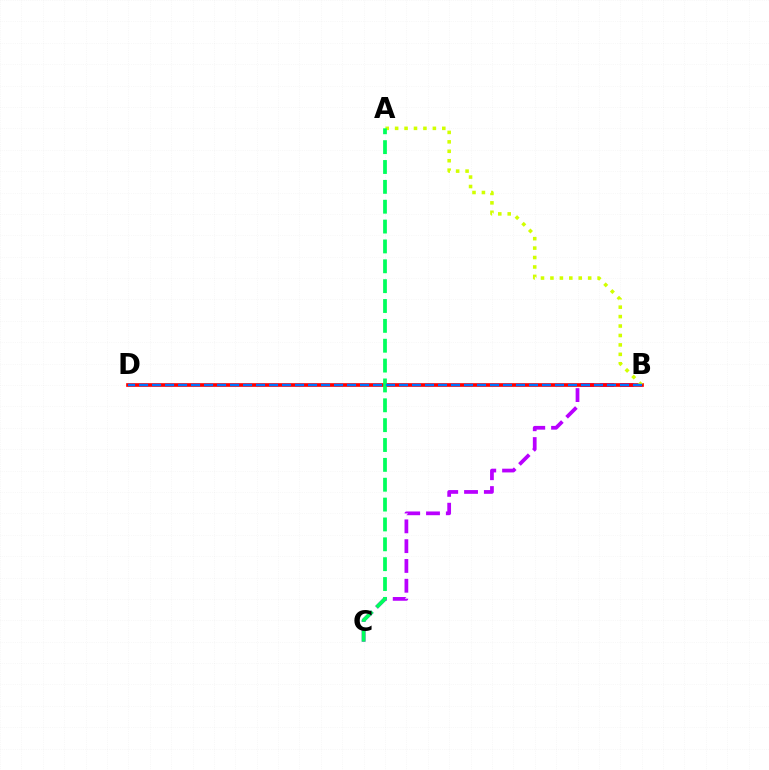{('B', 'C'): [{'color': '#b900ff', 'line_style': 'dashed', 'thickness': 2.69}], ('B', 'D'): [{'color': '#ff0000', 'line_style': 'solid', 'thickness': 2.64}, {'color': '#0074ff', 'line_style': 'dashed', 'thickness': 1.77}], ('A', 'B'): [{'color': '#d1ff00', 'line_style': 'dotted', 'thickness': 2.56}], ('A', 'C'): [{'color': '#00ff5c', 'line_style': 'dashed', 'thickness': 2.7}]}